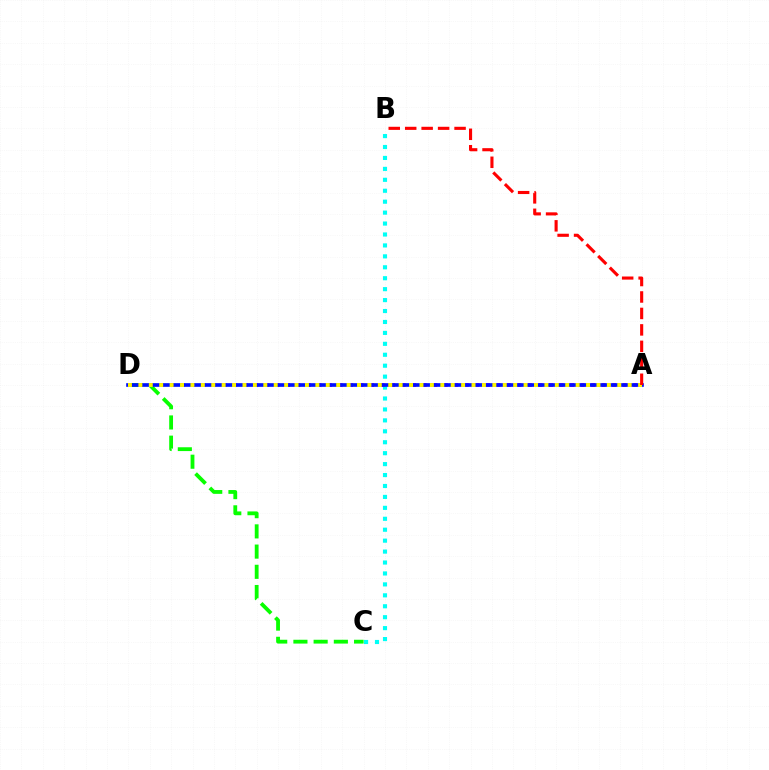{('B', 'C'): [{'color': '#00fff6', 'line_style': 'dotted', 'thickness': 2.97}], ('A', 'D'): [{'color': '#ee00ff', 'line_style': 'dotted', 'thickness': 2.86}, {'color': '#0010ff', 'line_style': 'solid', 'thickness': 2.63}, {'color': '#fcf500', 'line_style': 'dotted', 'thickness': 2.83}], ('C', 'D'): [{'color': '#08ff00', 'line_style': 'dashed', 'thickness': 2.75}], ('A', 'B'): [{'color': '#ff0000', 'line_style': 'dashed', 'thickness': 2.24}]}